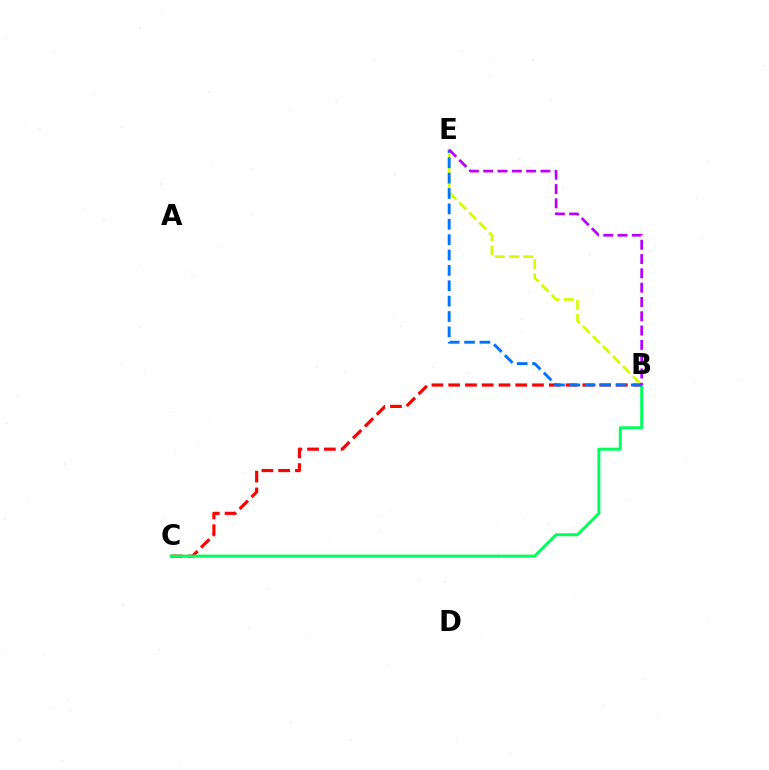{('B', 'C'): [{'color': '#ff0000', 'line_style': 'dashed', 'thickness': 2.28}, {'color': '#00ff5c', 'line_style': 'solid', 'thickness': 2.13}], ('B', 'E'): [{'color': '#d1ff00', 'line_style': 'dashed', 'thickness': 1.93}, {'color': '#0074ff', 'line_style': 'dashed', 'thickness': 2.09}, {'color': '#b900ff', 'line_style': 'dashed', 'thickness': 1.94}]}